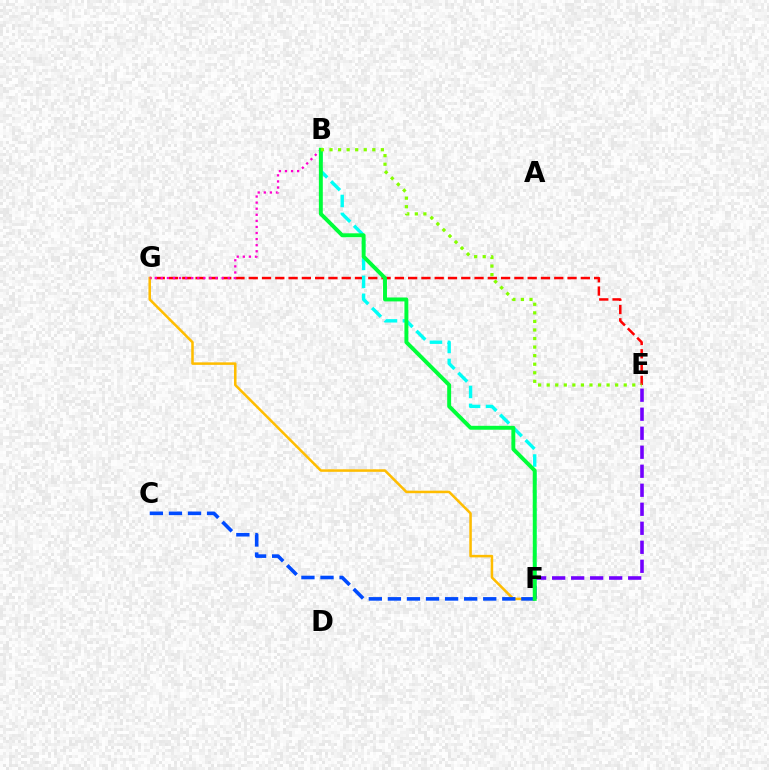{('E', 'G'): [{'color': '#ff0000', 'line_style': 'dashed', 'thickness': 1.8}], ('F', 'G'): [{'color': '#ffbd00', 'line_style': 'solid', 'thickness': 1.82}], ('E', 'F'): [{'color': '#7200ff', 'line_style': 'dashed', 'thickness': 2.58}], ('C', 'F'): [{'color': '#004bff', 'line_style': 'dashed', 'thickness': 2.59}], ('B', 'F'): [{'color': '#00fff6', 'line_style': 'dashed', 'thickness': 2.44}, {'color': '#00ff39', 'line_style': 'solid', 'thickness': 2.83}], ('B', 'G'): [{'color': '#ff00cf', 'line_style': 'dotted', 'thickness': 1.65}], ('B', 'E'): [{'color': '#84ff00', 'line_style': 'dotted', 'thickness': 2.33}]}